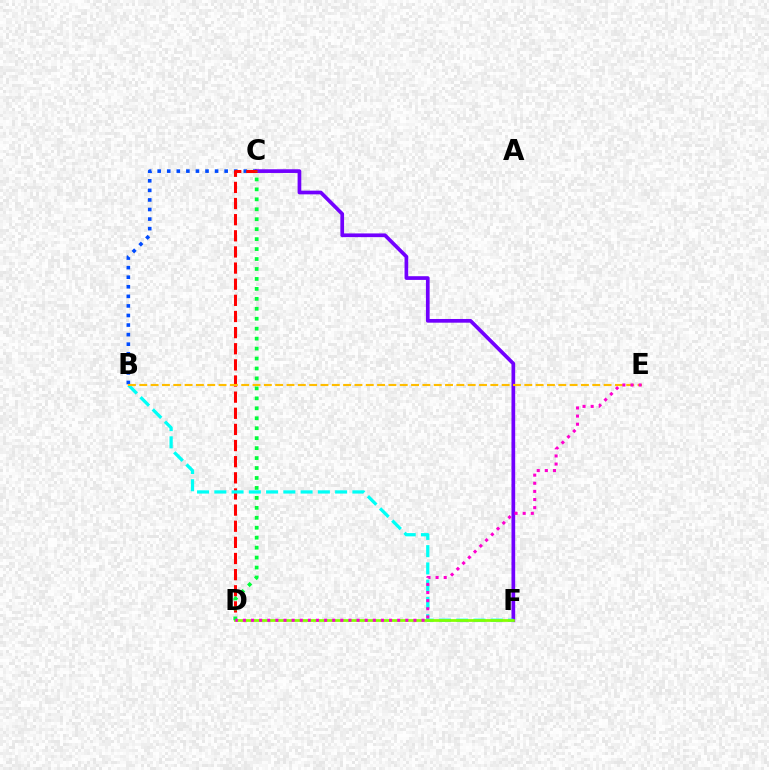{('B', 'C'): [{'color': '#004bff', 'line_style': 'dotted', 'thickness': 2.6}], ('C', 'F'): [{'color': '#7200ff', 'line_style': 'solid', 'thickness': 2.66}], ('C', 'D'): [{'color': '#ff0000', 'line_style': 'dashed', 'thickness': 2.19}, {'color': '#00ff39', 'line_style': 'dotted', 'thickness': 2.7}], ('B', 'F'): [{'color': '#00fff6', 'line_style': 'dashed', 'thickness': 2.34}], ('B', 'E'): [{'color': '#ffbd00', 'line_style': 'dashed', 'thickness': 1.54}], ('D', 'F'): [{'color': '#84ff00', 'line_style': 'solid', 'thickness': 1.98}], ('D', 'E'): [{'color': '#ff00cf', 'line_style': 'dotted', 'thickness': 2.21}]}